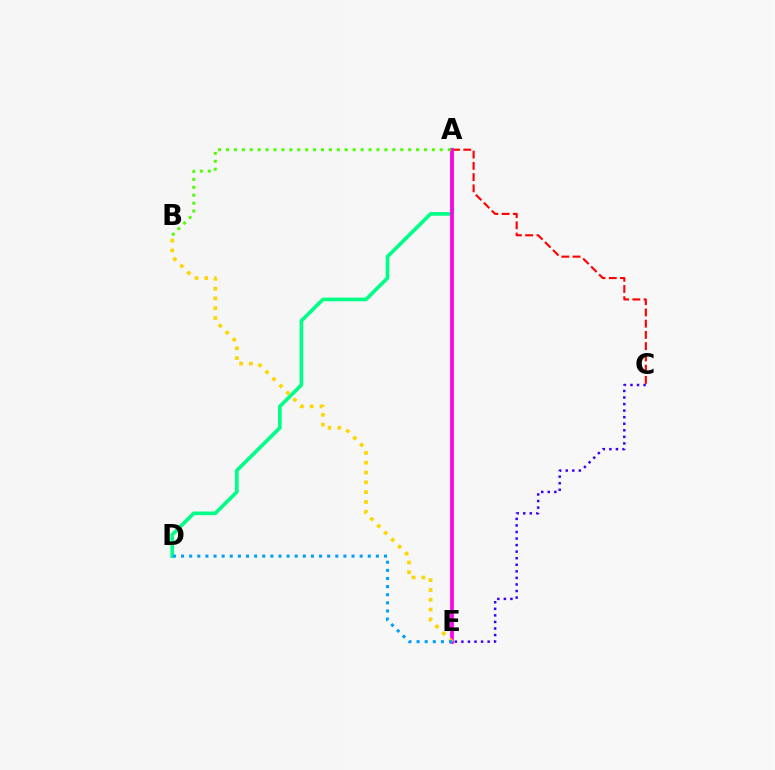{('A', 'C'): [{'color': '#ff0000', 'line_style': 'dashed', 'thickness': 1.53}], ('A', 'D'): [{'color': '#00ff86', 'line_style': 'solid', 'thickness': 2.65}], ('C', 'E'): [{'color': '#3700ff', 'line_style': 'dotted', 'thickness': 1.78}], ('A', 'E'): [{'color': '#ff00ed', 'line_style': 'solid', 'thickness': 2.68}], ('B', 'E'): [{'color': '#ffd500', 'line_style': 'dotted', 'thickness': 2.66}], ('A', 'B'): [{'color': '#4fff00', 'line_style': 'dotted', 'thickness': 2.15}], ('D', 'E'): [{'color': '#009eff', 'line_style': 'dotted', 'thickness': 2.21}]}